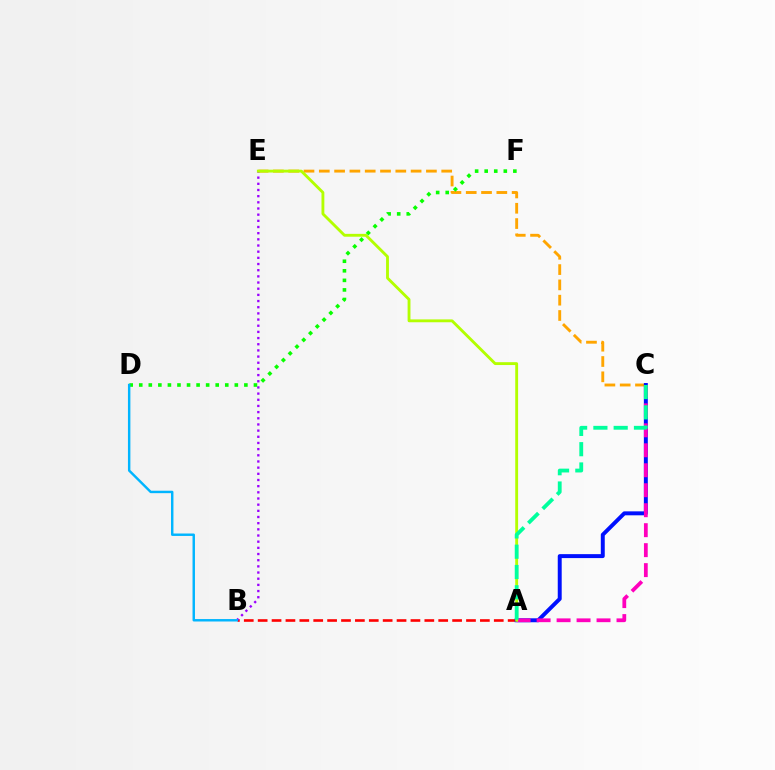{('C', 'E'): [{'color': '#ffa500', 'line_style': 'dashed', 'thickness': 2.08}], ('A', 'B'): [{'color': '#ff0000', 'line_style': 'dashed', 'thickness': 1.89}], ('A', 'C'): [{'color': '#0010ff', 'line_style': 'solid', 'thickness': 2.84}, {'color': '#ff00bd', 'line_style': 'dashed', 'thickness': 2.71}, {'color': '#00ff9d', 'line_style': 'dashed', 'thickness': 2.76}], ('B', 'E'): [{'color': '#9b00ff', 'line_style': 'dotted', 'thickness': 1.68}], ('D', 'F'): [{'color': '#08ff00', 'line_style': 'dotted', 'thickness': 2.6}], ('B', 'D'): [{'color': '#00b5ff', 'line_style': 'solid', 'thickness': 1.76}], ('A', 'E'): [{'color': '#b3ff00', 'line_style': 'solid', 'thickness': 2.06}]}